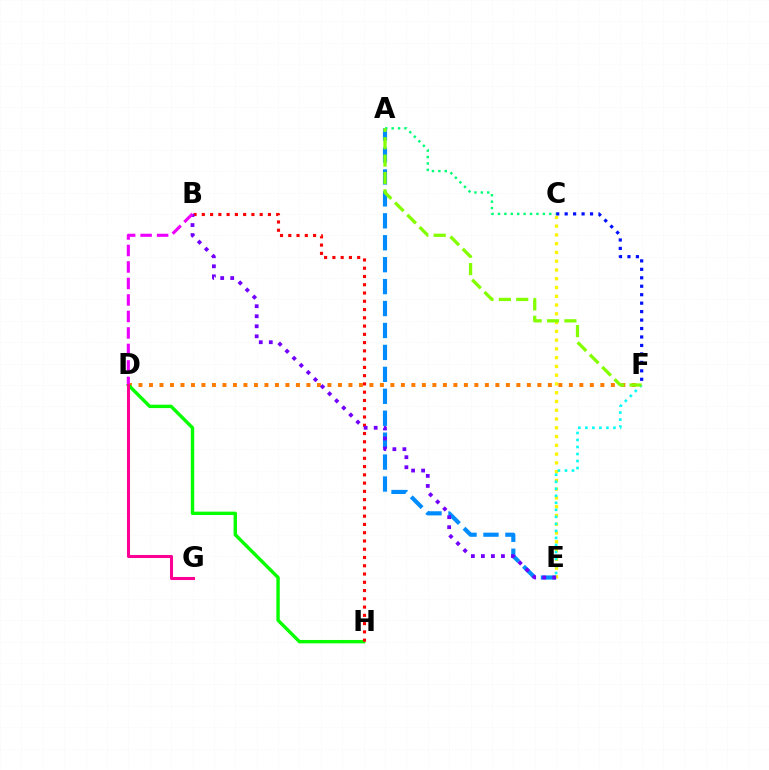{('D', 'F'): [{'color': '#ff7c00', 'line_style': 'dotted', 'thickness': 2.85}], ('C', 'E'): [{'color': '#fcf500', 'line_style': 'dotted', 'thickness': 2.38}], ('A', 'E'): [{'color': '#008cff', 'line_style': 'dashed', 'thickness': 2.98}], ('D', 'H'): [{'color': '#08ff00', 'line_style': 'solid', 'thickness': 2.44}], ('C', 'F'): [{'color': '#0010ff', 'line_style': 'dotted', 'thickness': 2.3}], ('B', 'H'): [{'color': '#ff0000', 'line_style': 'dotted', 'thickness': 2.25}], ('A', 'C'): [{'color': '#00ff74', 'line_style': 'dotted', 'thickness': 1.74}], ('B', 'E'): [{'color': '#7200ff', 'line_style': 'dotted', 'thickness': 2.72}], ('E', 'F'): [{'color': '#00fff6', 'line_style': 'dotted', 'thickness': 1.91}], ('B', 'D'): [{'color': '#ee00ff', 'line_style': 'dashed', 'thickness': 2.24}], ('A', 'F'): [{'color': '#84ff00', 'line_style': 'dashed', 'thickness': 2.36}], ('D', 'G'): [{'color': '#ff0094', 'line_style': 'solid', 'thickness': 2.2}]}